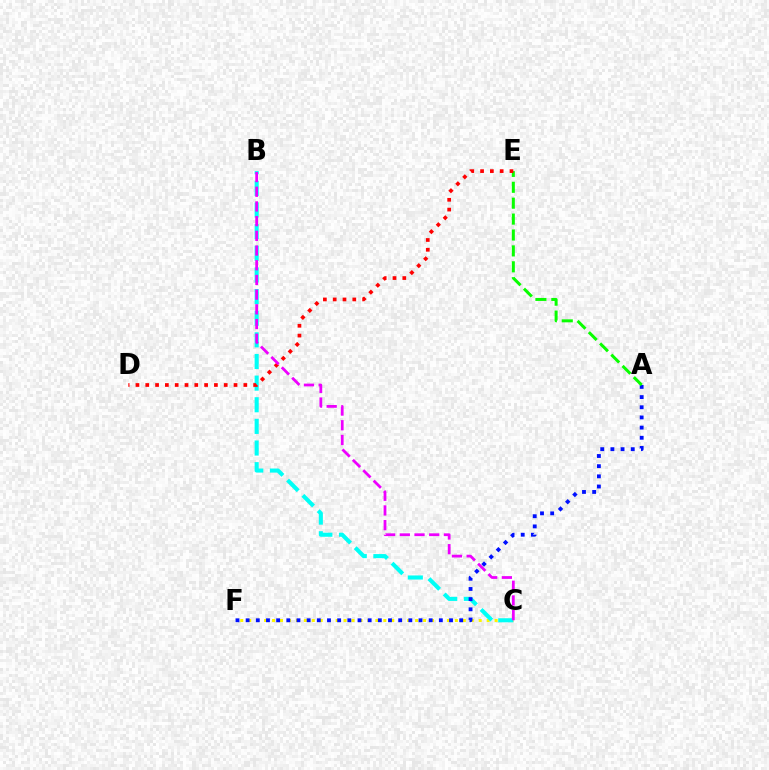{('C', 'F'): [{'color': '#fcf500', 'line_style': 'dotted', 'thickness': 2.16}], ('B', 'C'): [{'color': '#00fff6', 'line_style': 'dashed', 'thickness': 2.94}, {'color': '#ee00ff', 'line_style': 'dashed', 'thickness': 2.0}], ('A', 'F'): [{'color': '#0010ff', 'line_style': 'dotted', 'thickness': 2.76}], ('A', 'E'): [{'color': '#08ff00', 'line_style': 'dashed', 'thickness': 2.16}], ('D', 'E'): [{'color': '#ff0000', 'line_style': 'dotted', 'thickness': 2.66}]}